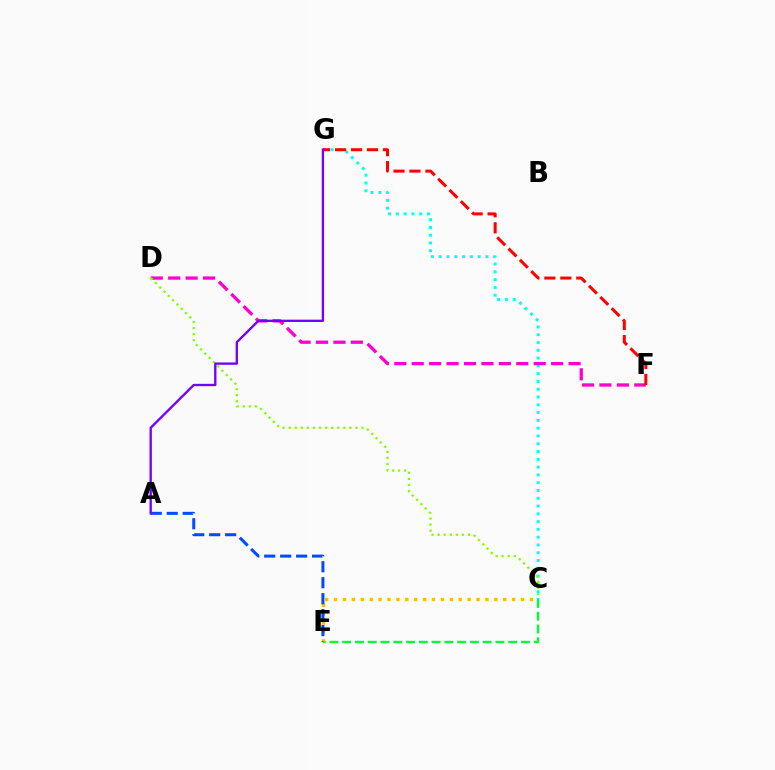{('C', 'E'): [{'color': '#ffbd00', 'line_style': 'dotted', 'thickness': 2.42}, {'color': '#00ff39', 'line_style': 'dashed', 'thickness': 1.73}], ('C', 'G'): [{'color': '#00fff6', 'line_style': 'dotted', 'thickness': 2.12}], ('D', 'F'): [{'color': '#ff00cf', 'line_style': 'dashed', 'thickness': 2.37}], ('C', 'D'): [{'color': '#84ff00', 'line_style': 'dotted', 'thickness': 1.65}], ('A', 'E'): [{'color': '#004bff', 'line_style': 'dashed', 'thickness': 2.17}], ('F', 'G'): [{'color': '#ff0000', 'line_style': 'dashed', 'thickness': 2.17}], ('A', 'G'): [{'color': '#7200ff', 'line_style': 'solid', 'thickness': 1.68}]}